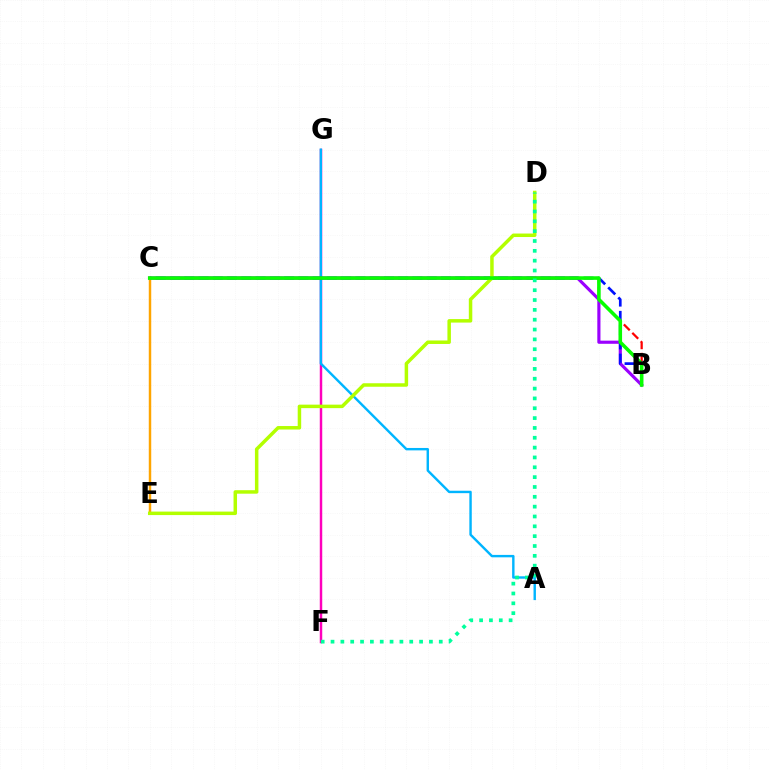{('B', 'C'): [{'color': '#ff0000', 'line_style': 'dashed', 'thickness': 1.62}, {'color': '#9b00ff', 'line_style': 'solid', 'thickness': 2.27}, {'color': '#0010ff', 'line_style': 'dashed', 'thickness': 1.94}, {'color': '#08ff00', 'line_style': 'solid', 'thickness': 2.58}], ('F', 'G'): [{'color': '#ff00bd', 'line_style': 'solid', 'thickness': 1.77}], ('A', 'G'): [{'color': '#00b5ff', 'line_style': 'solid', 'thickness': 1.74}], ('C', 'E'): [{'color': '#ffa500', 'line_style': 'solid', 'thickness': 1.77}], ('D', 'E'): [{'color': '#b3ff00', 'line_style': 'solid', 'thickness': 2.51}], ('D', 'F'): [{'color': '#00ff9d', 'line_style': 'dotted', 'thickness': 2.67}]}